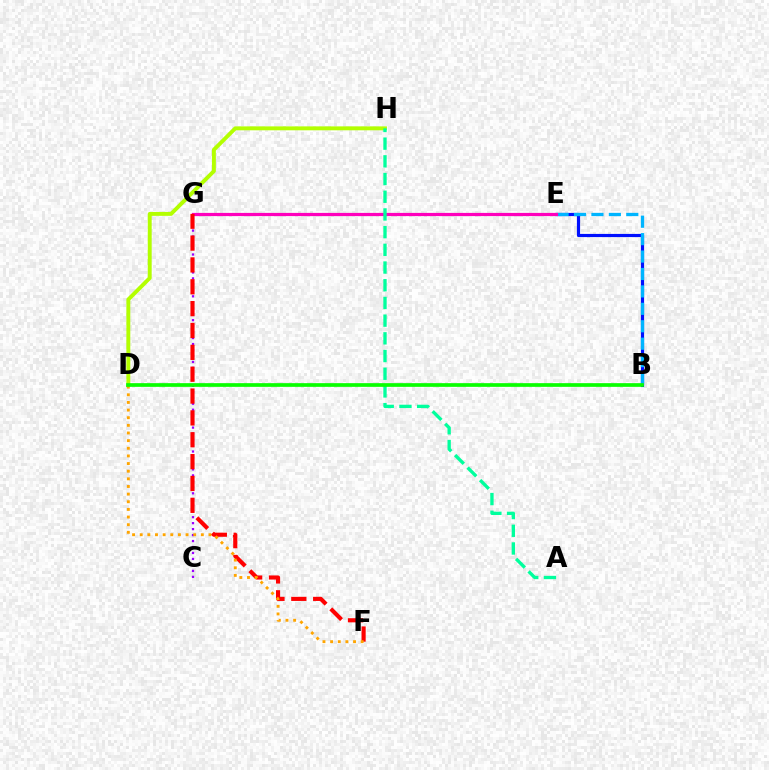{('C', 'G'): [{'color': '#9b00ff', 'line_style': 'dotted', 'thickness': 1.62}], ('B', 'E'): [{'color': '#0010ff', 'line_style': 'solid', 'thickness': 2.28}, {'color': '#00b5ff', 'line_style': 'dashed', 'thickness': 2.37}], ('D', 'H'): [{'color': '#b3ff00', 'line_style': 'solid', 'thickness': 2.81}], ('E', 'G'): [{'color': '#ff00bd', 'line_style': 'solid', 'thickness': 2.3}], ('F', 'G'): [{'color': '#ff0000', 'line_style': 'dashed', 'thickness': 2.97}], ('A', 'H'): [{'color': '#00ff9d', 'line_style': 'dashed', 'thickness': 2.4}], ('D', 'F'): [{'color': '#ffa500', 'line_style': 'dotted', 'thickness': 2.08}], ('B', 'D'): [{'color': '#08ff00', 'line_style': 'solid', 'thickness': 2.66}]}